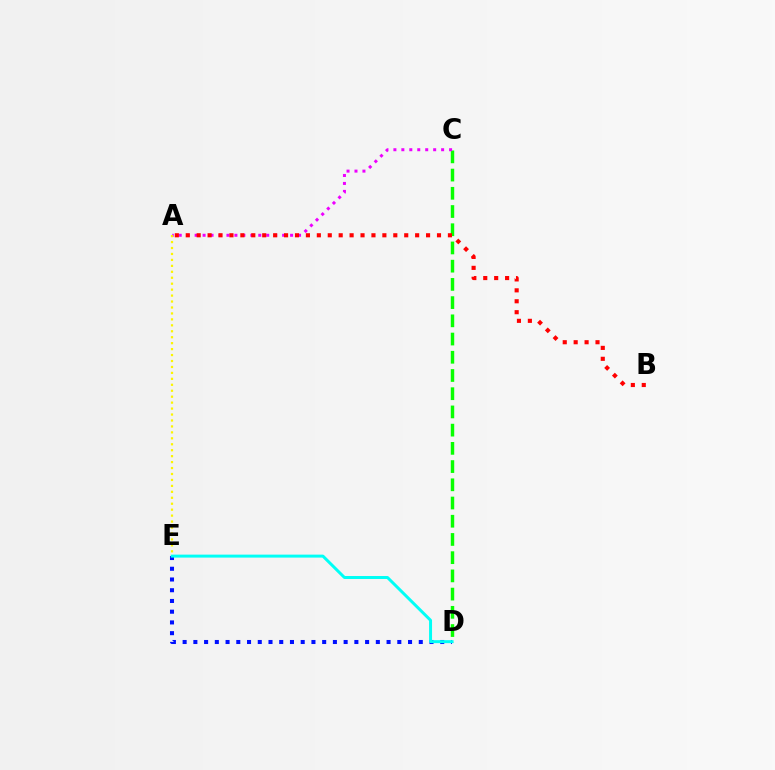{('C', 'D'): [{'color': '#08ff00', 'line_style': 'dashed', 'thickness': 2.47}], ('D', 'E'): [{'color': '#0010ff', 'line_style': 'dotted', 'thickness': 2.92}, {'color': '#00fff6', 'line_style': 'solid', 'thickness': 2.14}], ('A', 'C'): [{'color': '#ee00ff', 'line_style': 'dotted', 'thickness': 2.16}], ('A', 'B'): [{'color': '#ff0000', 'line_style': 'dotted', 'thickness': 2.97}], ('A', 'E'): [{'color': '#fcf500', 'line_style': 'dotted', 'thickness': 1.62}]}